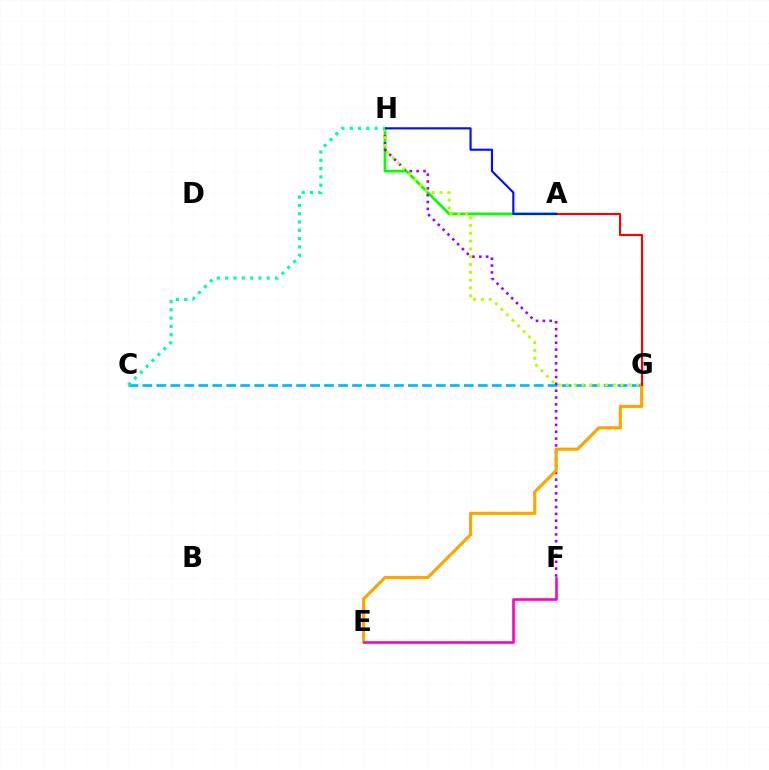{('A', 'H'): [{'color': '#08ff00', 'line_style': 'solid', 'thickness': 1.96}, {'color': '#0010ff', 'line_style': 'solid', 'thickness': 1.54}], ('C', 'G'): [{'color': '#00b5ff', 'line_style': 'dashed', 'thickness': 1.9}], ('F', 'H'): [{'color': '#9b00ff', 'line_style': 'dotted', 'thickness': 1.86}], ('G', 'H'): [{'color': '#b3ff00', 'line_style': 'dotted', 'thickness': 2.12}], ('E', 'G'): [{'color': '#ffa500', 'line_style': 'solid', 'thickness': 2.26}], ('A', 'G'): [{'color': '#ff0000', 'line_style': 'solid', 'thickness': 1.52}], ('E', 'F'): [{'color': '#ff00bd', 'line_style': 'solid', 'thickness': 1.87}], ('C', 'H'): [{'color': '#00ff9d', 'line_style': 'dotted', 'thickness': 2.26}]}